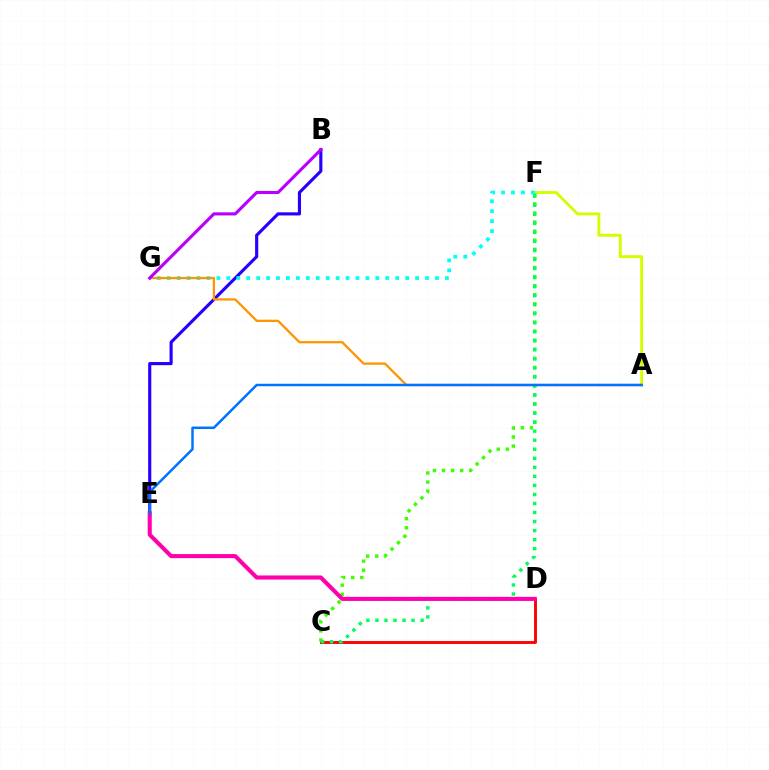{('A', 'F'): [{'color': '#d1ff00', 'line_style': 'solid', 'thickness': 2.09}], ('C', 'D'): [{'color': '#ff0000', 'line_style': 'solid', 'thickness': 2.08}], ('B', 'E'): [{'color': '#2500ff', 'line_style': 'solid', 'thickness': 2.25}], ('C', 'F'): [{'color': '#3dff00', 'line_style': 'dotted', 'thickness': 2.47}, {'color': '#00ff5c', 'line_style': 'dotted', 'thickness': 2.46}], ('D', 'E'): [{'color': '#ff00ac', 'line_style': 'solid', 'thickness': 2.94}], ('F', 'G'): [{'color': '#00fff6', 'line_style': 'dotted', 'thickness': 2.7}], ('A', 'G'): [{'color': '#ff9400', 'line_style': 'solid', 'thickness': 1.64}], ('A', 'E'): [{'color': '#0074ff', 'line_style': 'solid', 'thickness': 1.79}], ('B', 'G'): [{'color': '#b900ff', 'line_style': 'solid', 'thickness': 2.24}]}